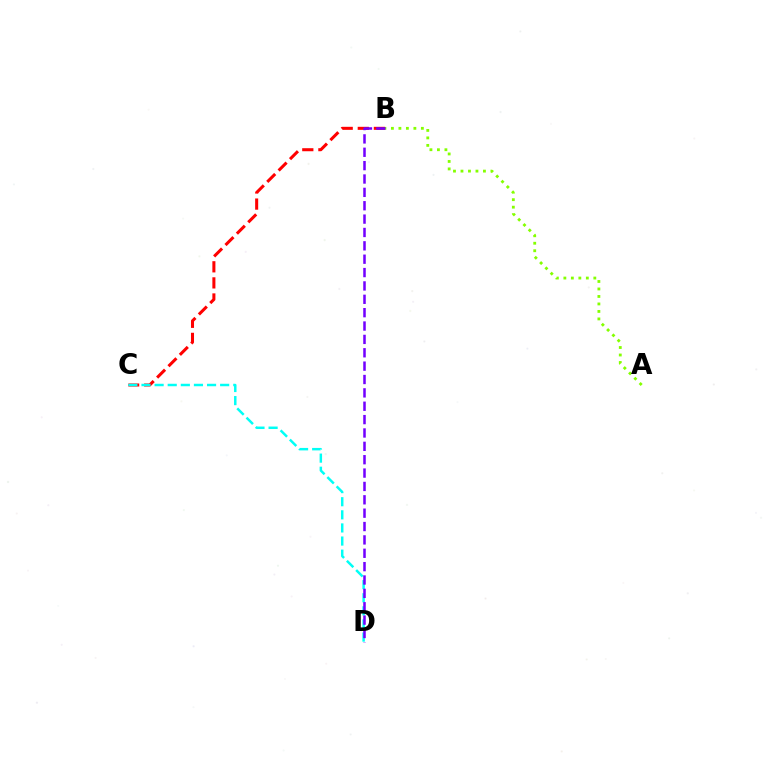{('B', 'C'): [{'color': '#ff0000', 'line_style': 'dashed', 'thickness': 2.19}], ('C', 'D'): [{'color': '#00fff6', 'line_style': 'dashed', 'thickness': 1.78}], ('A', 'B'): [{'color': '#84ff00', 'line_style': 'dotted', 'thickness': 2.03}], ('B', 'D'): [{'color': '#7200ff', 'line_style': 'dashed', 'thickness': 1.82}]}